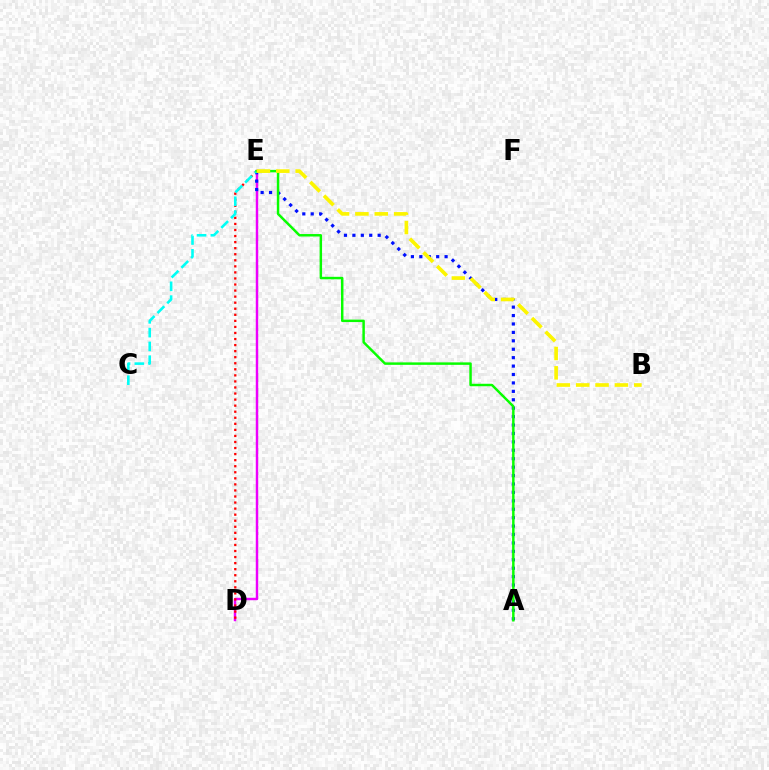{('D', 'E'): [{'color': '#ee00ff', 'line_style': 'solid', 'thickness': 1.76}, {'color': '#ff0000', 'line_style': 'dotted', 'thickness': 1.65}], ('A', 'E'): [{'color': '#0010ff', 'line_style': 'dotted', 'thickness': 2.29}, {'color': '#08ff00', 'line_style': 'solid', 'thickness': 1.77}], ('C', 'E'): [{'color': '#00fff6', 'line_style': 'dashed', 'thickness': 1.87}], ('B', 'E'): [{'color': '#fcf500', 'line_style': 'dashed', 'thickness': 2.63}]}